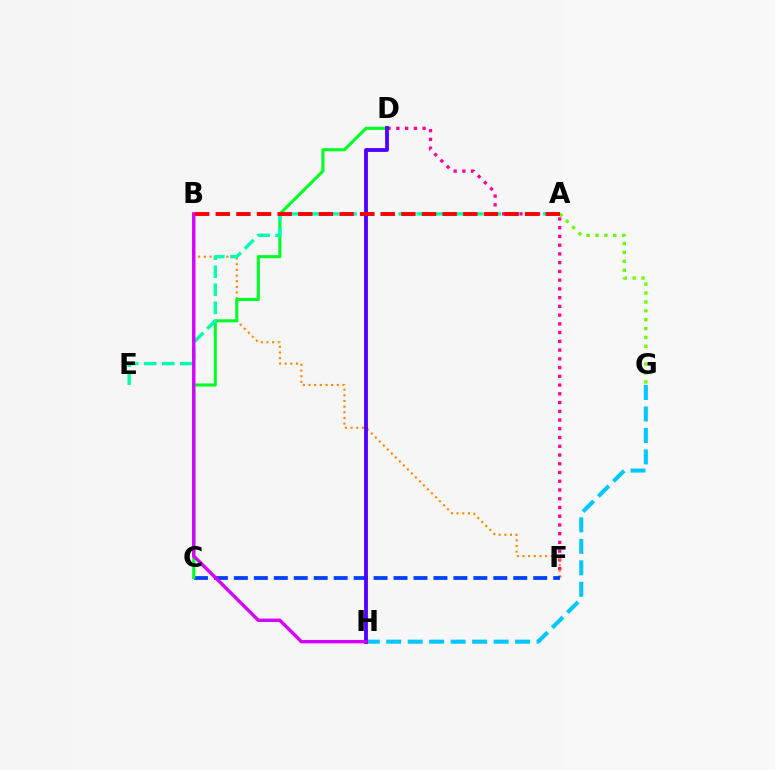{('B', 'C'): [{'color': '#eeff00', 'line_style': 'dotted', 'thickness': 1.67}], ('D', 'F'): [{'color': '#ff00a0', 'line_style': 'dotted', 'thickness': 2.38}], ('G', 'H'): [{'color': '#00c7ff', 'line_style': 'dashed', 'thickness': 2.92}], ('B', 'F'): [{'color': '#ff8800', 'line_style': 'dotted', 'thickness': 1.54}], ('A', 'G'): [{'color': '#66ff00', 'line_style': 'dotted', 'thickness': 2.41}], ('C', 'F'): [{'color': '#003fff', 'line_style': 'dashed', 'thickness': 2.71}], ('C', 'D'): [{'color': '#00ff27', 'line_style': 'solid', 'thickness': 2.23}], ('A', 'E'): [{'color': '#00ffaf', 'line_style': 'dashed', 'thickness': 2.45}], ('D', 'H'): [{'color': '#4f00ff', 'line_style': 'solid', 'thickness': 2.75}], ('B', 'H'): [{'color': '#d600ff', 'line_style': 'solid', 'thickness': 2.43}], ('A', 'B'): [{'color': '#ff0000', 'line_style': 'dashed', 'thickness': 2.8}]}